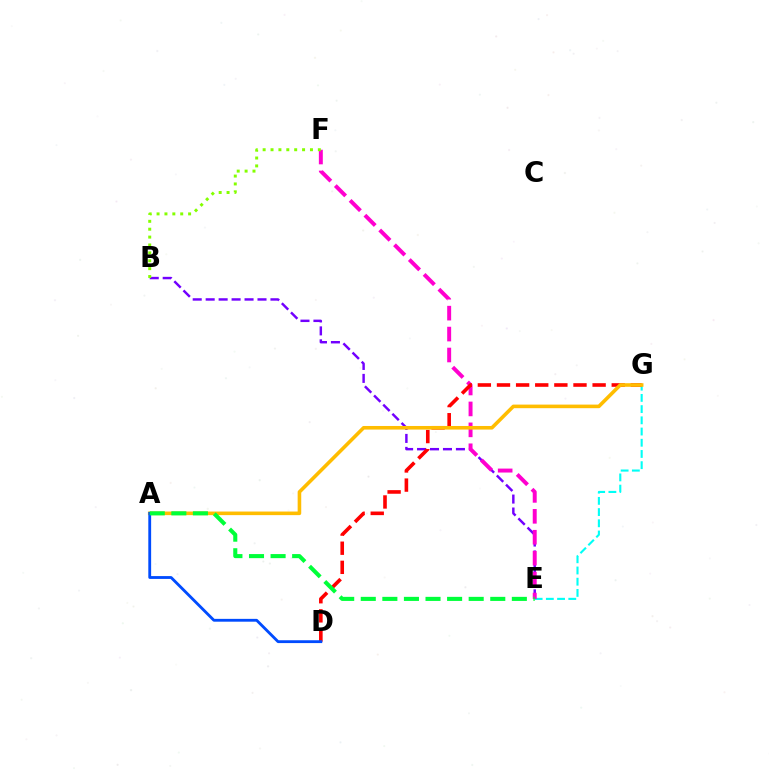{('E', 'G'): [{'color': '#00fff6', 'line_style': 'dashed', 'thickness': 1.52}], ('B', 'E'): [{'color': '#7200ff', 'line_style': 'dashed', 'thickness': 1.76}], ('E', 'F'): [{'color': '#ff00cf', 'line_style': 'dashed', 'thickness': 2.84}], ('D', 'G'): [{'color': '#ff0000', 'line_style': 'dashed', 'thickness': 2.6}], ('A', 'G'): [{'color': '#ffbd00', 'line_style': 'solid', 'thickness': 2.58}], ('B', 'F'): [{'color': '#84ff00', 'line_style': 'dotted', 'thickness': 2.14}], ('A', 'D'): [{'color': '#004bff', 'line_style': 'solid', 'thickness': 2.04}], ('A', 'E'): [{'color': '#00ff39', 'line_style': 'dashed', 'thickness': 2.93}]}